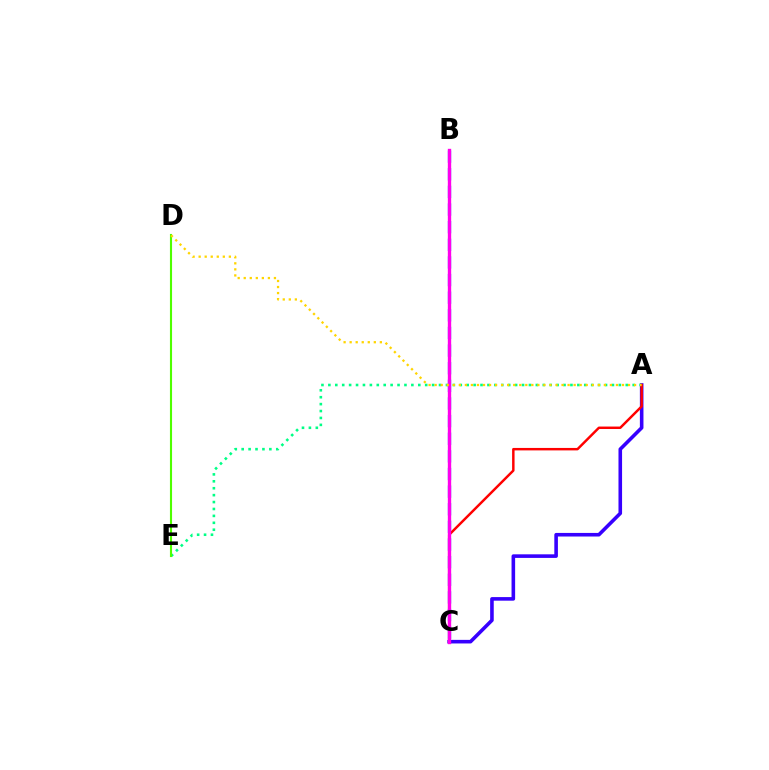{('B', 'C'): [{'color': '#009eff', 'line_style': 'dashed', 'thickness': 2.4}, {'color': '#ff00ed', 'line_style': 'solid', 'thickness': 2.42}], ('A', 'C'): [{'color': '#3700ff', 'line_style': 'solid', 'thickness': 2.58}, {'color': '#ff0000', 'line_style': 'solid', 'thickness': 1.77}], ('A', 'E'): [{'color': '#00ff86', 'line_style': 'dotted', 'thickness': 1.88}], ('D', 'E'): [{'color': '#4fff00', 'line_style': 'solid', 'thickness': 1.52}], ('A', 'D'): [{'color': '#ffd500', 'line_style': 'dotted', 'thickness': 1.64}]}